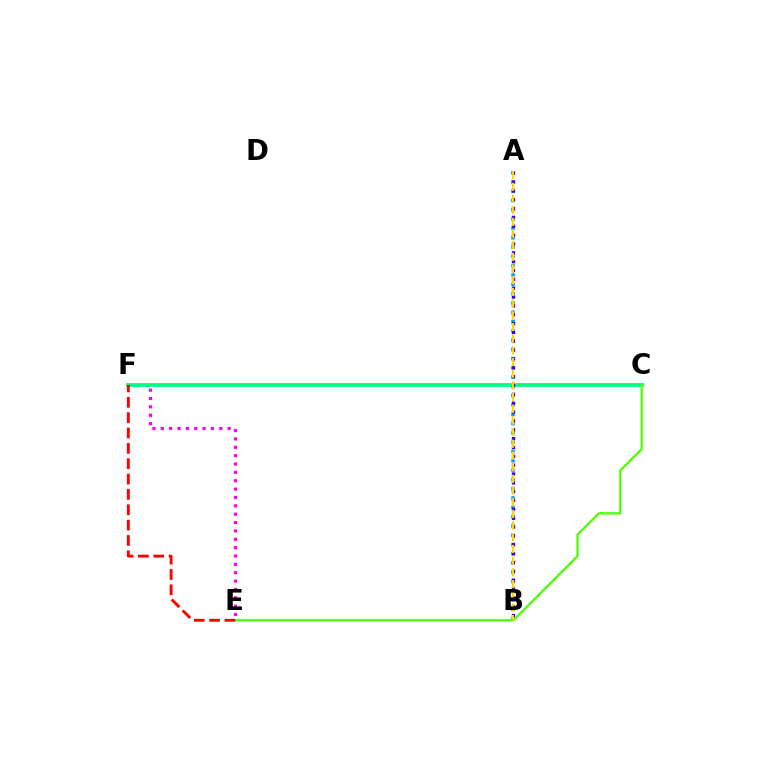{('E', 'F'): [{'color': '#ff00ed', 'line_style': 'dotted', 'thickness': 2.27}, {'color': '#ff0000', 'line_style': 'dashed', 'thickness': 2.09}], ('A', 'B'): [{'color': '#009eff', 'line_style': 'dotted', 'thickness': 2.52}, {'color': '#3700ff', 'line_style': 'dotted', 'thickness': 2.4}, {'color': '#ffd500', 'line_style': 'dashed', 'thickness': 1.59}], ('C', 'F'): [{'color': '#00ff86', 'line_style': 'solid', 'thickness': 2.71}], ('C', 'E'): [{'color': '#4fff00', 'line_style': 'solid', 'thickness': 1.62}]}